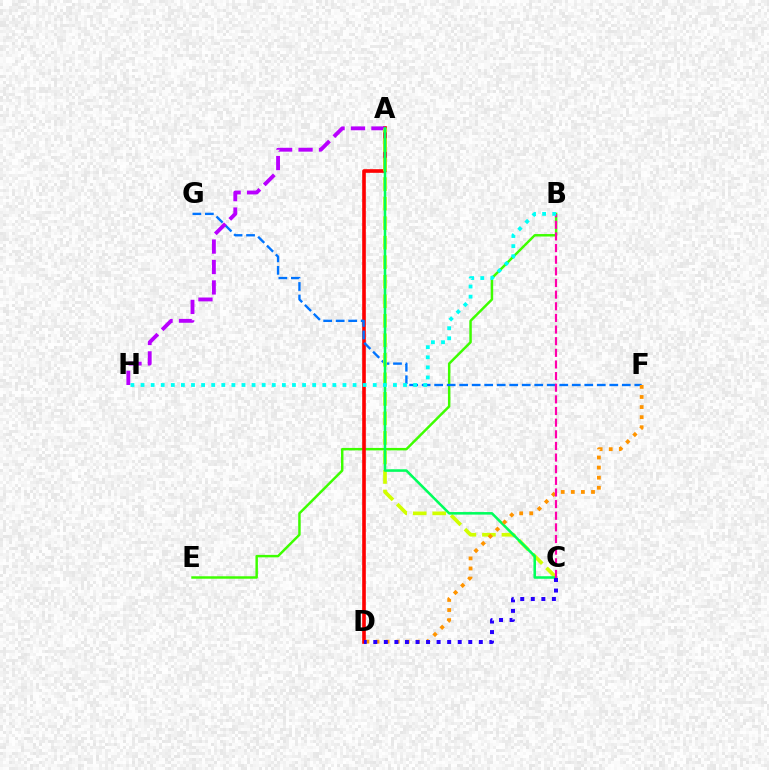{('B', 'E'): [{'color': '#3dff00', 'line_style': 'solid', 'thickness': 1.77}], ('A', 'D'): [{'color': '#ff0000', 'line_style': 'solid', 'thickness': 2.62}], ('F', 'G'): [{'color': '#0074ff', 'line_style': 'dashed', 'thickness': 1.7}], ('A', 'H'): [{'color': '#b900ff', 'line_style': 'dashed', 'thickness': 2.78}], ('A', 'C'): [{'color': '#d1ff00', 'line_style': 'dashed', 'thickness': 2.65}, {'color': '#00ff5c', 'line_style': 'solid', 'thickness': 1.84}], ('D', 'F'): [{'color': '#ff9400', 'line_style': 'dotted', 'thickness': 2.74}], ('C', 'D'): [{'color': '#2500ff', 'line_style': 'dotted', 'thickness': 2.87}], ('B', 'C'): [{'color': '#ff00ac', 'line_style': 'dashed', 'thickness': 1.58}], ('B', 'H'): [{'color': '#00fff6', 'line_style': 'dotted', 'thickness': 2.74}]}